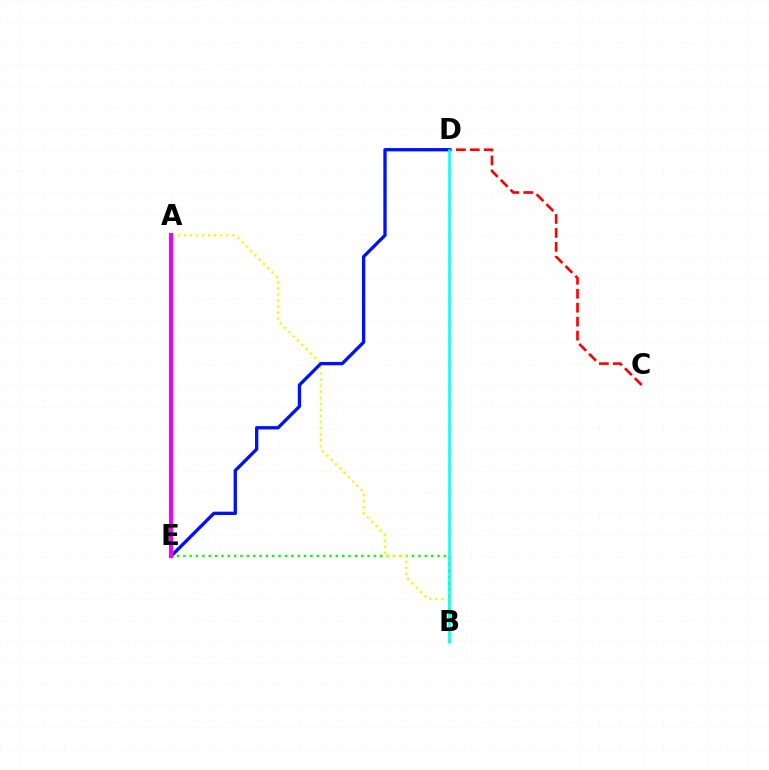{('C', 'D'): [{'color': '#ff0000', 'line_style': 'dashed', 'thickness': 1.89}], ('B', 'E'): [{'color': '#08ff00', 'line_style': 'dotted', 'thickness': 1.73}], ('A', 'B'): [{'color': '#fcf500', 'line_style': 'dotted', 'thickness': 1.65}], ('D', 'E'): [{'color': '#0010ff', 'line_style': 'solid', 'thickness': 2.38}], ('A', 'E'): [{'color': '#ee00ff', 'line_style': 'solid', 'thickness': 2.96}], ('B', 'D'): [{'color': '#00fff6', 'line_style': 'solid', 'thickness': 1.82}]}